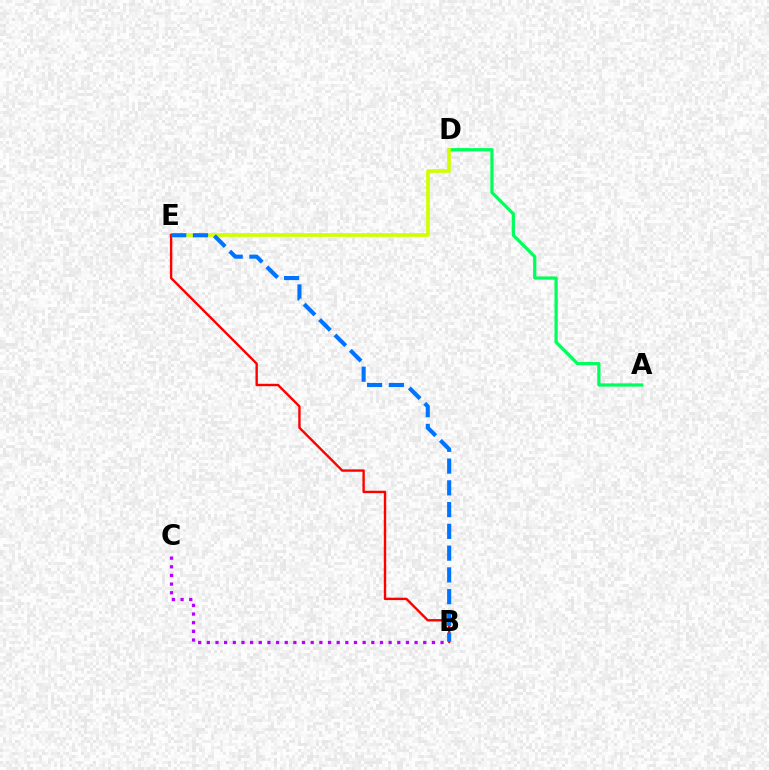{('A', 'D'): [{'color': '#00ff5c', 'line_style': 'solid', 'thickness': 2.33}], ('B', 'C'): [{'color': '#b900ff', 'line_style': 'dotted', 'thickness': 2.35}], ('D', 'E'): [{'color': '#d1ff00', 'line_style': 'solid', 'thickness': 2.65}], ('B', 'E'): [{'color': '#ff0000', 'line_style': 'solid', 'thickness': 1.73}, {'color': '#0074ff', 'line_style': 'dashed', 'thickness': 2.96}]}